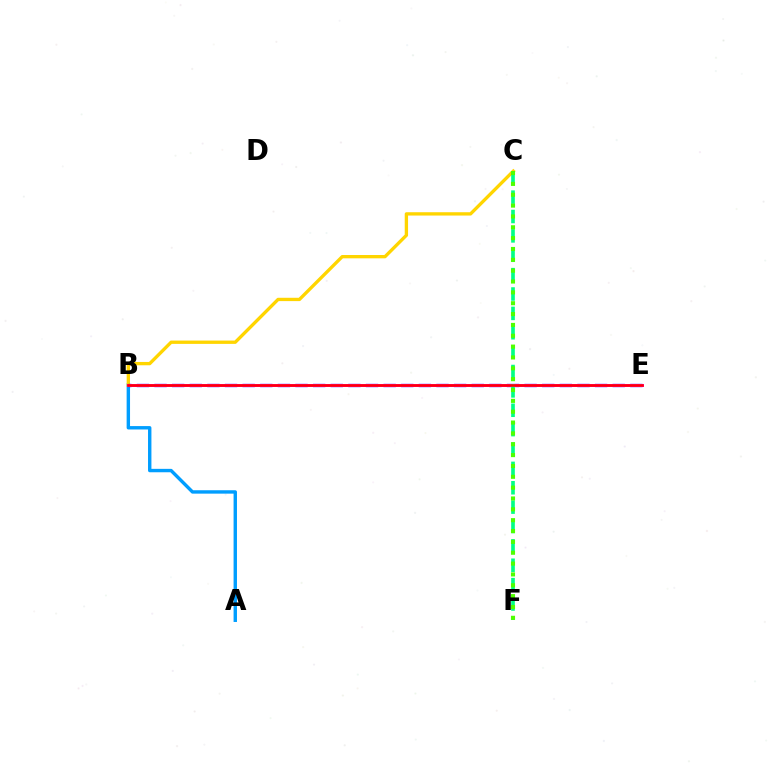{('A', 'B'): [{'color': '#009eff', 'line_style': 'solid', 'thickness': 2.45}], ('B', 'C'): [{'color': '#ffd500', 'line_style': 'solid', 'thickness': 2.4}], ('B', 'E'): [{'color': '#3700ff', 'line_style': 'dashed', 'thickness': 2.39}, {'color': '#ff00ed', 'line_style': 'solid', 'thickness': 2.14}, {'color': '#ff0000', 'line_style': 'solid', 'thickness': 1.84}], ('C', 'F'): [{'color': '#00ff86', 'line_style': 'dashed', 'thickness': 2.63}, {'color': '#4fff00', 'line_style': 'dotted', 'thickness': 2.95}]}